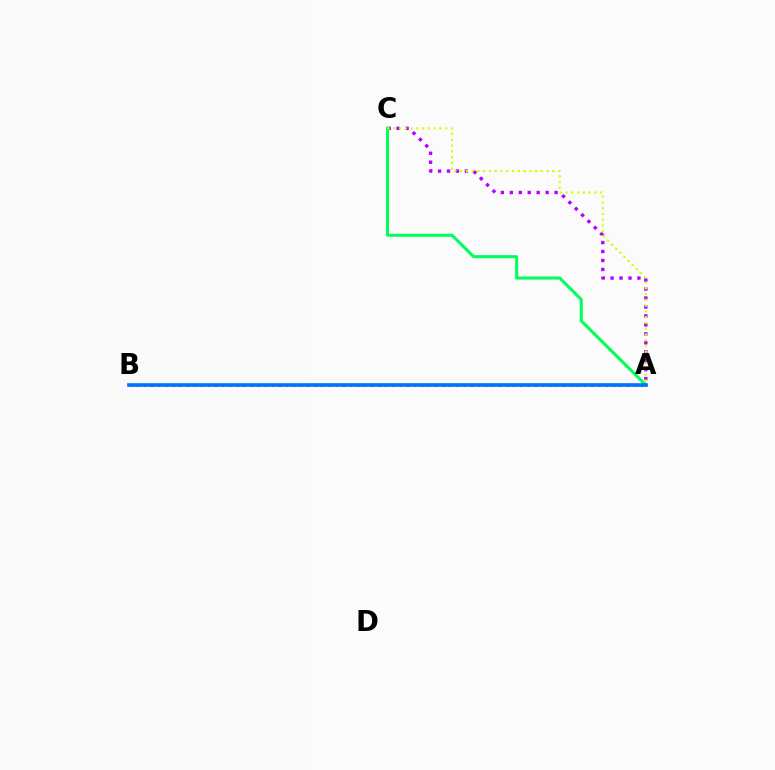{('A', 'C'): [{'color': '#b900ff', 'line_style': 'dotted', 'thickness': 2.43}, {'color': '#00ff5c', 'line_style': 'solid', 'thickness': 2.2}, {'color': '#d1ff00', 'line_style': 'dotted', 'thickness': 1.57}], ('A', 'B'): [{'color': '#ff0000', 'line_style': 'dotted', 'thickness': 1.93}, {'color': '#0074ff', 'line_style': 'solid', 'thickness': 2.63}]}